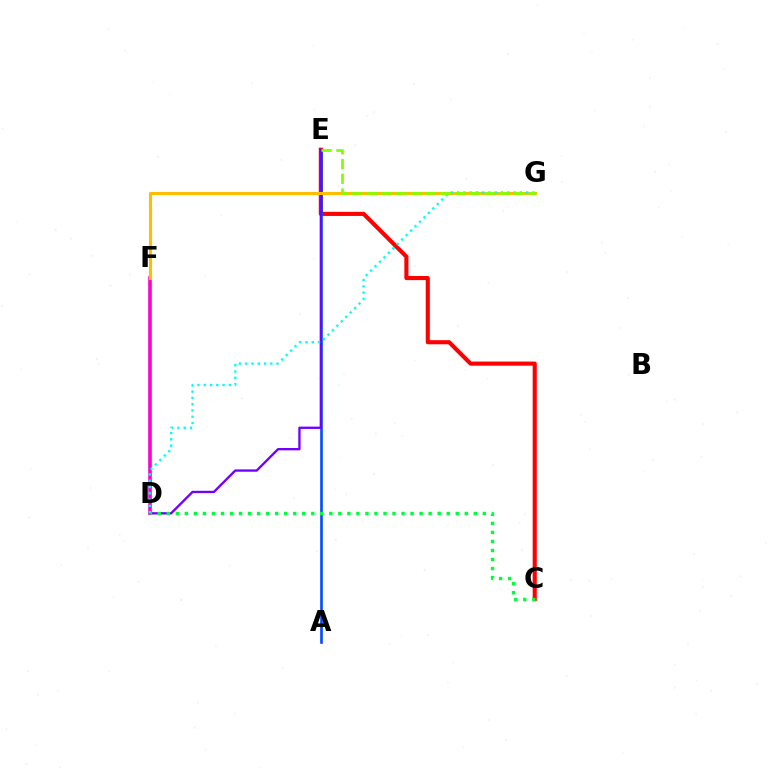{('C', 'E'): [{'color': '#ff0000', 'line_style': 'solid', 'thickness': 2.96}], ('A', 'E'): [{'color': '#004bff', 'line_style': 'solid', 'thickness': 1.89}], ('D', 'E'): [{'color': '#7200ff', 'line_style': 'solid', 'thickness': 1.68}], ('D', 'F'): [{'color': '#ff00cf', 'line_style': 'solid', 'thickness': 2.6}], ('F', 'G'): [{'color': '#ffbd00', 'line_style': 'solid', 'thickness': 2.25}], ('D', 'G'): [{'color': '#00fff6', 'line_style': 'dotted', 'thickness': 1.71}], ('E', 'G'): [{'color': '#84ff00', 'line_style': 'dashed', 'thickness': 2.0}], ('C', 'D'): [{'color': '#00ff39', 'line_style': 'dotted', 'thickness': 2.45}]}